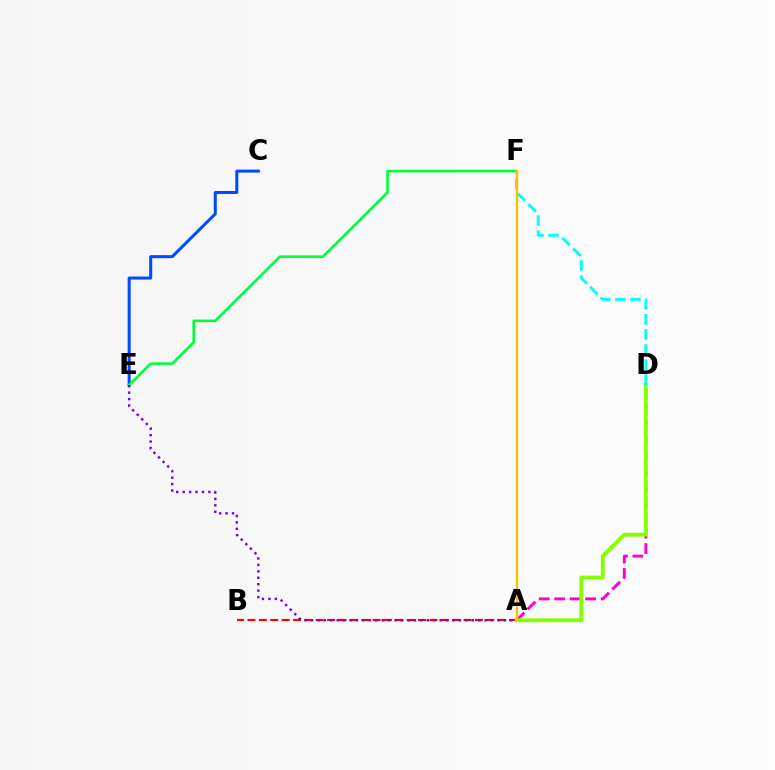{('A', 'D'): [{'color': '#ff00cf', 'line_style': 'dashed', 'thickness': 2.1}, {'color': '#84ff00', 'line_style': 'solid', 'thickness': 2.75}], ('C', 'E'): [{'color': '#004bff', 'line_style': 'solid', 'thickness': 2.18}], ('E', 'F'): [{'color': '#00ff39', 'line_style': 'solid', 'thickness': 1.87}], ('A', 'B'): [{'color': '#ff0000', 'line_style': 'dashed', 'thickness': 1.54}], ('D', 'F'): [{'color': '#00fff6', 'line_style': 'dashed', 'thickness': 2.05}], ('A', 'F'): [{'color': '#ffbd00', 'line_style': 'solid', 'thickness': 1.67}], ('A', 'E'): [{'color': '#7200ff', 'line_style': 'dotted', 'thickness': 1.75}]}